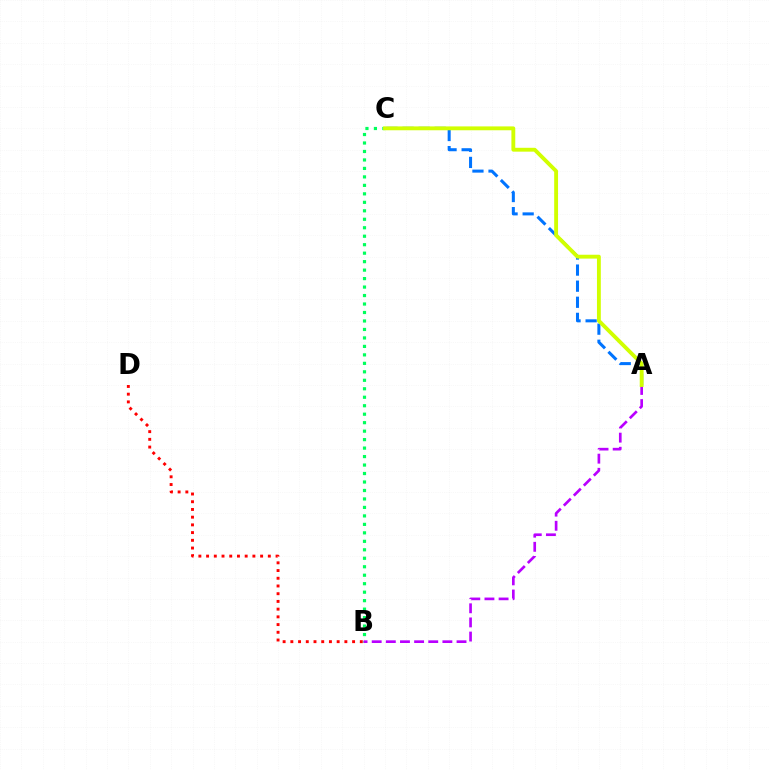{('B', 'D'): [{'color': '#ff0000', 'line_style': 'dotted', 'thickness': 2.1}], ('A', 'C'): [{'color': '#0074ff', 'line_style': 'dashed', 'thickness': 2.19}, {'color': '#d1ff00', 'line_style': 'solid', 'thickness': 2.78}], ('B', 'C'): [{'color': '#00ff5c', 'line_style': 'dotted', 'thickness': 2.3}], ('A', 'B'): [{'color': '#b900ff', 'line_style': 'dashed', 'thickness': 1.92}]}